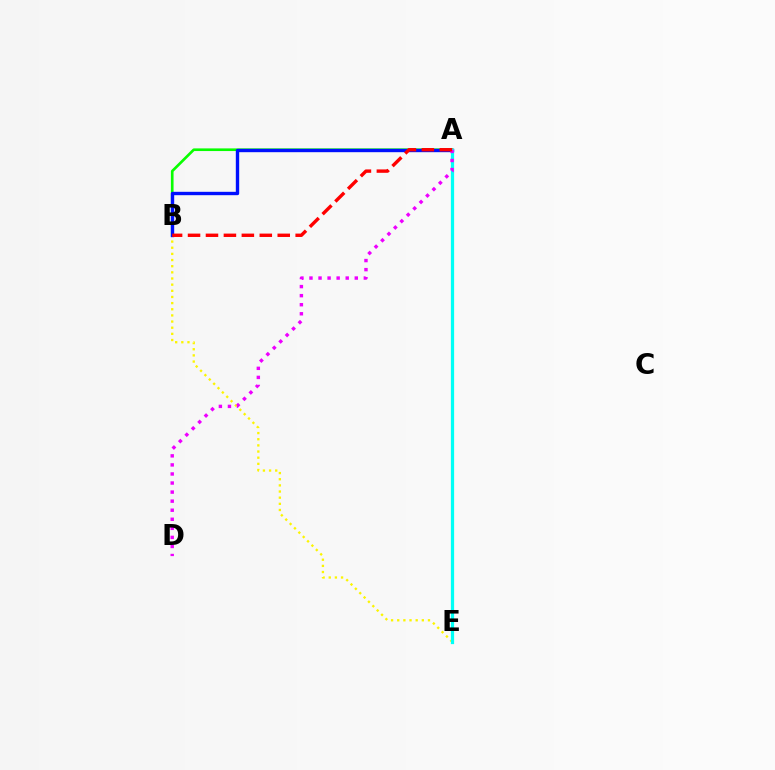{('A', 'B'): [{'color': '#08ff00', 'line_style': 'solid', 'thickness': 1.91}, {'color': '#0010ff', 'line_style': 'solid', 'thickness': 2.43}, {'color': '#ff0000', 'line_style': 'dashed', 'thickness': 2.44}], ('B', 'E'): [{'color': '#fcf500', 'line_style': 'dotted', 'thickness': 1.67}], ('A', 'E'): [{'color': '#00fff6', 'line_style': 'solid', 'thickness': 2.33}], ('A', 'D'): [{'color': '#ee00ff', 'line_style': 'dotted', 'thickness': 2.46}]}